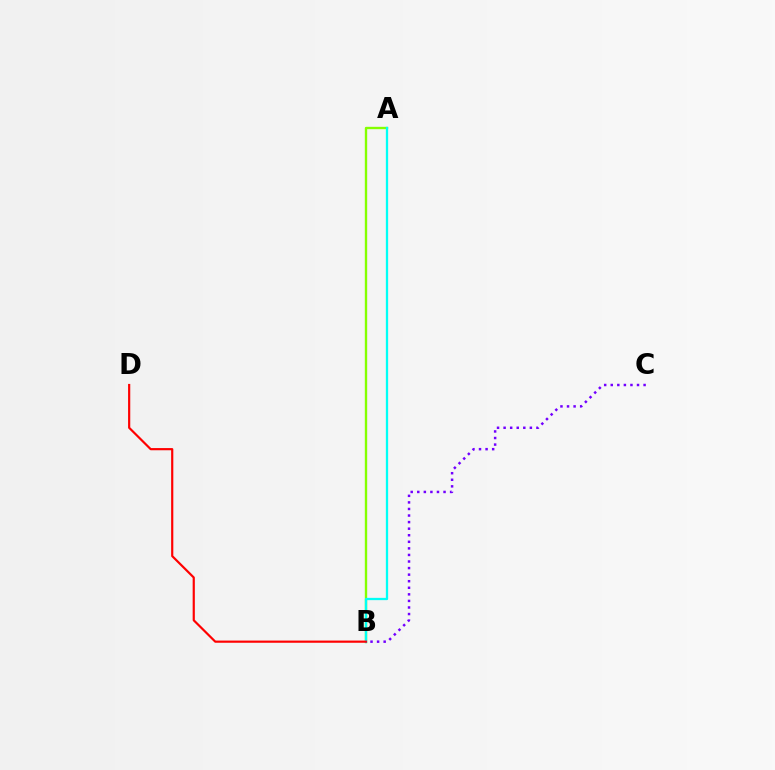{('A', 'B'): [{'color': '#84ff00', 'line_style': 'solid', 'thickness': 1.7}, {'color': '#00fff6', 'line_style': 'solid', 'thickness': 1.65}], ('B', 'D'): [{'color': '#ff0000', 'line_style': 'solid', 'thickness': 1.57}], ('B', 'C'): [{'color': '#7200ff', 'line_style': 'dotted', 'thickness': 1.78}]}